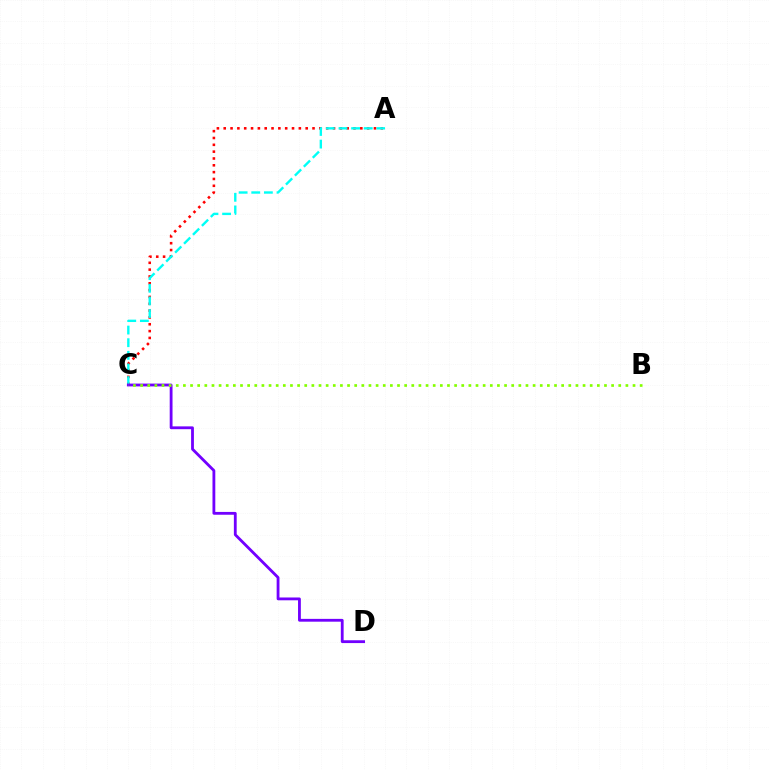{('A', 'C'): [{'color': '#ff0000', 'line_style': 'dotted', 'thickness': 1.86}, {'color': '#00fff6', 'line_style': 'dashed', 'thickness': 1.72}], ('C', 'D'): [{'color': '#7200ff', 'line_style': 'solid', 'thickness': 2.03}], ('B', 'C'): [{'color': '#84ff00', 'line_style': 'dotted', 'thickness': 1.94}]}